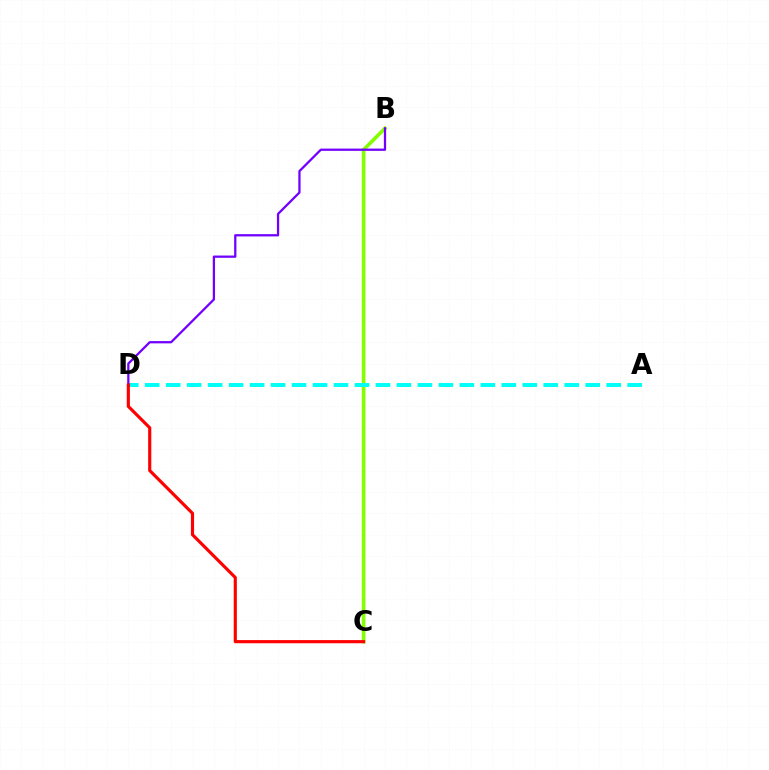{('B', 'C'): [{'color': '#84ff00', 'line_style': 'solid', 'thickness': 2.59}], ('A', 'D'): [{'color': '#00fff6', 'line_style': 'dashed', 'thickness': 2.85}], ('B', 'D'): [{'color': '#7200ff', 'line_style': 'solid', 'thickness': 1.63}], ('C', 'D'): [{'color': '#ff0000', 'line_style': 'solid', 'thickness': 2.26}]}